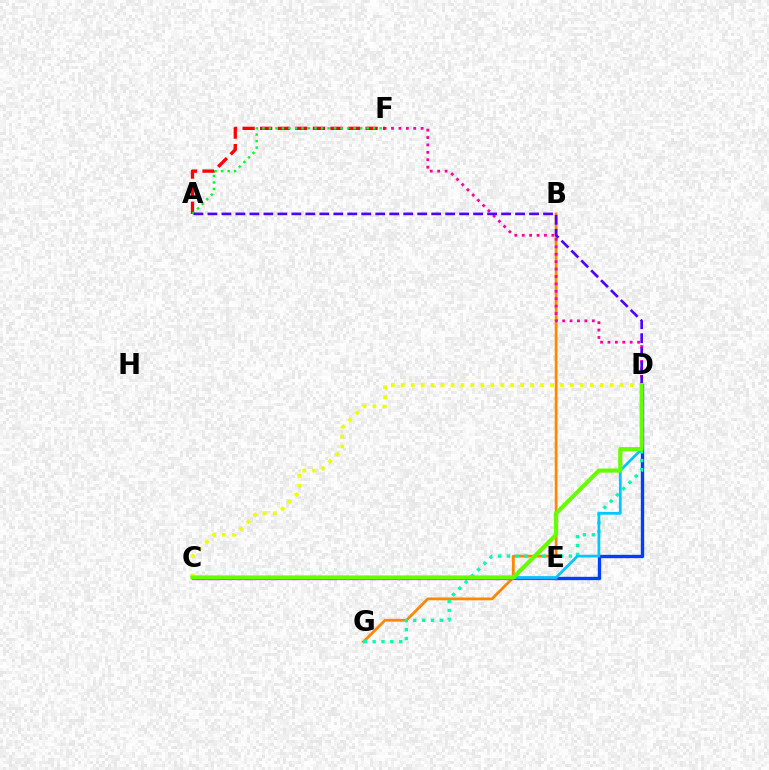{('D', 'E'): [{'color': '#003fff', 'line_style': 'solid', 'thickness': 2.42}], ('B', 'G'): [{'color': '#ff8800', 'line_style': 'solid', 'thickness': 2.01}], ('A', 'F'): [{'color': '#ff0000', 'line_style': 'dashed', 'thickness': 2.39}, {'color': '#00ff27', 'line_style': 'dotted', 'thickness': 1.77}], ('D', 'G'): [{'color': '#00ffaf', 'line_style': 'dotted', 'thickness': 2.41}], ('D', 'F'): [{'color': '#ff00a0', 'line_style': 'dotted', 'thickness': 2.01}], ('C', 'E'): [{'color': '#d600ff', 'line_style': 'solid', 'thickness': 2.34}], ('C', 'D'): [{'color': '#00c7ff', 'line_style': 'solid', 'thickness': 1.97}, {'color': '#eeff00', 'line_style': 'dotted', 'thickness': 2.7}, {'color': '#66ff00', 'line_style': 'solid', 'thickness': 2.98}], ('A', 'D'): [{'color': '#4f00ff', 'line_style': 'dashed', 'thickness': 1.9}]}